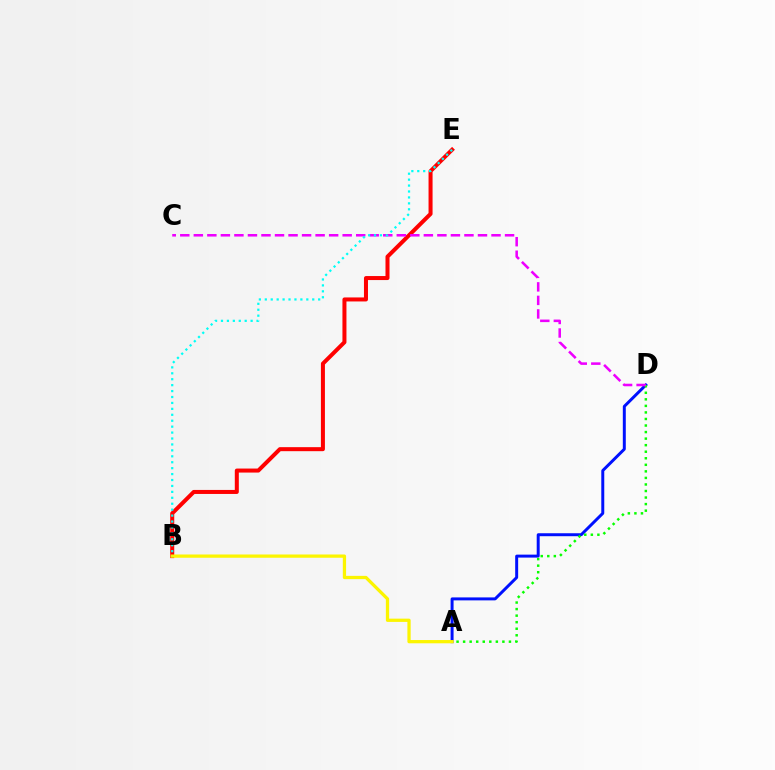{('A', 'D'): [{'color': '#0010ff', 'line_style': 'solid', 'thickness': 2.14}, {'color': '#08ff00', 'line_style': 'dotted', 'thickness': 1.78}], ('B', 'E'): [{'color': '#ff0000', 'line_style': 'solid', 'thickness': 2.89}, {'color': '#00fff6', 'line_style': 'dotted', 'thickness': 1.61}], ('C', 'D'): [{'color': '#ee00ff', 'line_style': 'dashed', 'thickness': 1.84}], ('A', 'B'): [{'color': '#fcf500', 'line_style': 'solid', 'thickness': 2.35}]}